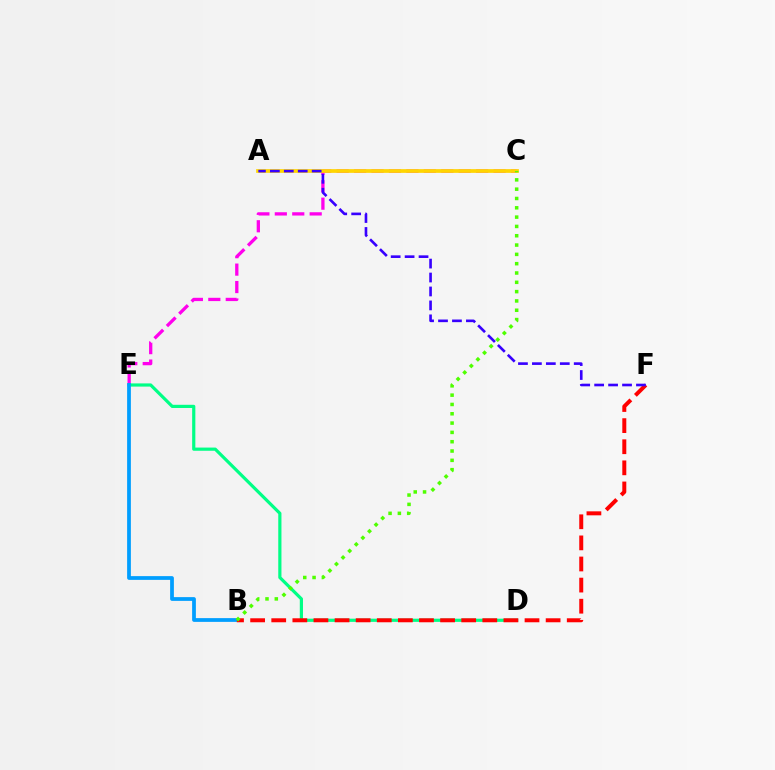{('C', 'E'): [{'color': '#ff00ed', 'line_style': 'dashed', 'thickness': 2.37}], ('D', 'E'): [{'color': '#00ff86', 'line_style': 'solid', 'thickness': 2.29}], ('B', 'E'): [{'color': '#009eff', 'line_style': 'solid', 'thickness': 2.7}], ('A', 'C'): [{'color': '#ffd500', 'line_style': 'solid', 'thickness': 2.68}], ('B', 'F'): [{'color': '#ff0000', 'line_style': 'dashed', 'thickness': 2.87}], ('B', 'C'): [{'color': '#4fff00', 'line_style': 'dotted', 'thickness': 2.53}], ('A', 'F'): [{'color': '#3700ff', 'line_style': 'dashed', 'thickness': 1.89}]}